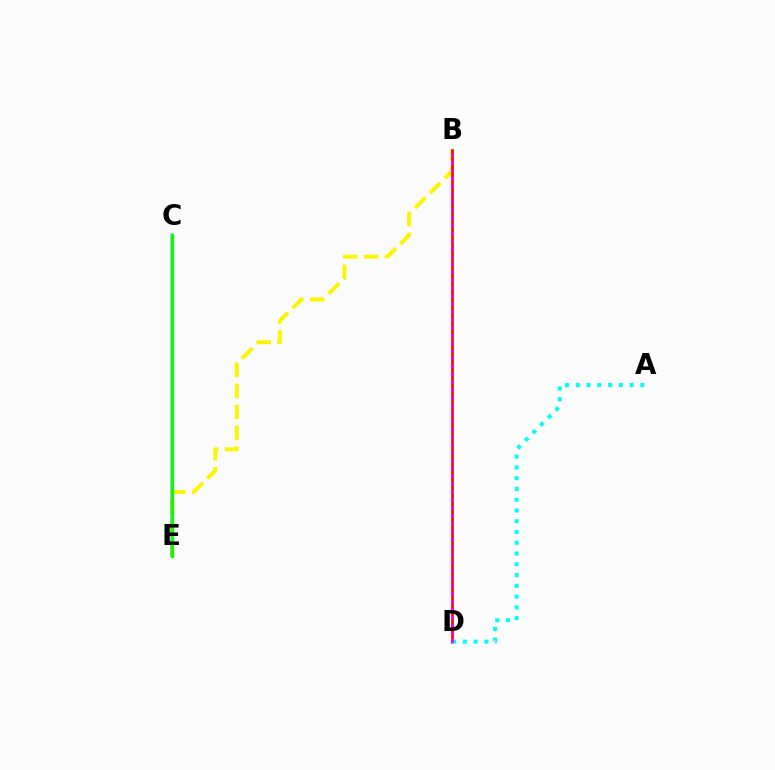{('B', 'E'): [{'color': '#fcf500', 'line_style': 'dashed', 'thickness': 2.85}], ('B', 'D'): [{'color': '#ff0000', 'line_style': 'solid', 'thickness': 1.91}, {'color': '#ee00ff', 'line_style': 'dotted', 'thickness': 2.13}], ('C', 'E'): [{'color': '#0010ff', 'line_style': 'solid', 'thickness': 1.78}, {'color': '#08ff00', 'line_style': 'solid', 'thickness': 2.36}], ('A', 'D'): [{'color': '#00fff6', 'line_style': 'dotted', 'thickness': 2.92}]}